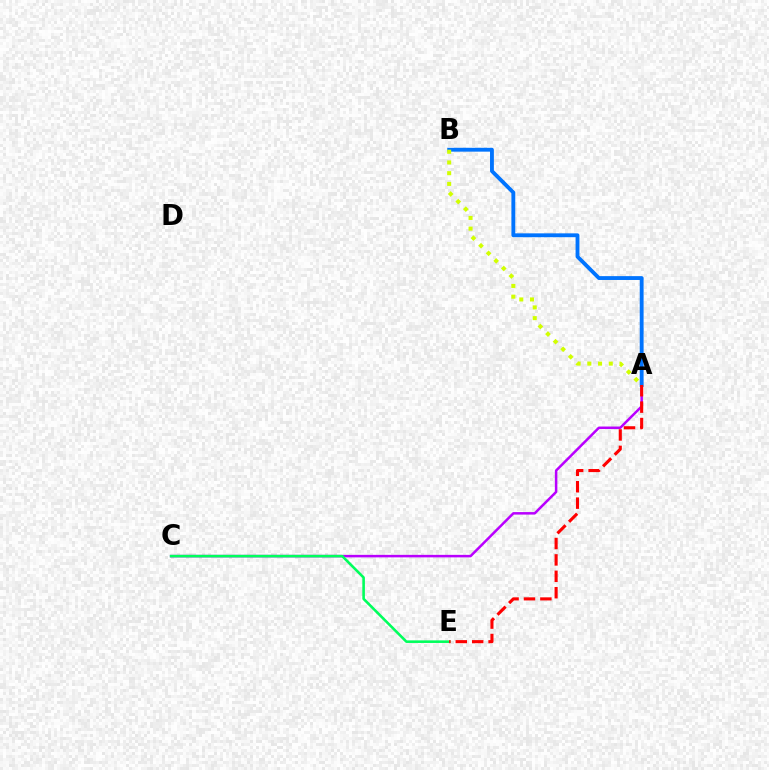{('A', 'C'): [{'color': '#b900ff', 'line_style': 'solid', 'thickness': 1.8}], ('A', 'B'): [{'color': '#0074ff', 'line_style': 'solid', 'thickness': 2.77}, {'color': '#d1ff00', 'line_style': 'dotted', 'thickness': 2.91}], ('C', 'E'): [{'color': '#00ff5c', 'line_style': 'solid', 'thickness': 1.86}], ('A', 'E'): [{'color': '#ff0000', 'line_style': 'dashed', 'thickness': 2.23}]}